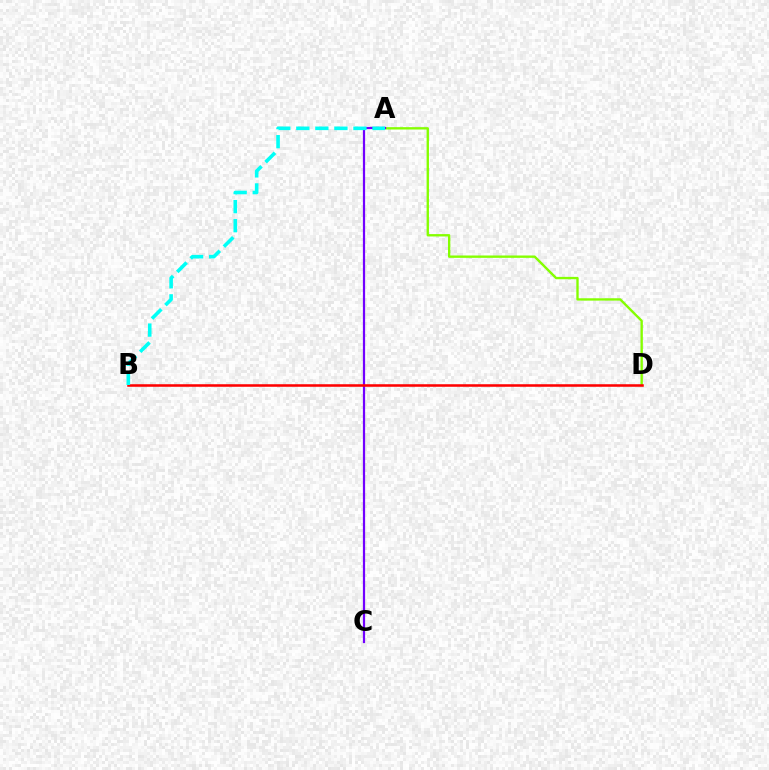{('A', 'D'): [{'color': '#84ff00', 'line_style': 'solid', 'thickness': 1.7}], ('A', 'C'): [{'color': '#7200ff', 'line_style': 'solid', 'thickness': 1.6}], ('B', 'D'): [{'color': '#ff0000', 'line_style': 'solid', 'thickness': 1.83}], ('A', 'B'): [{'color': '#00fff6', 'line_style': 'dashed', 'thickness': 2.59}]}